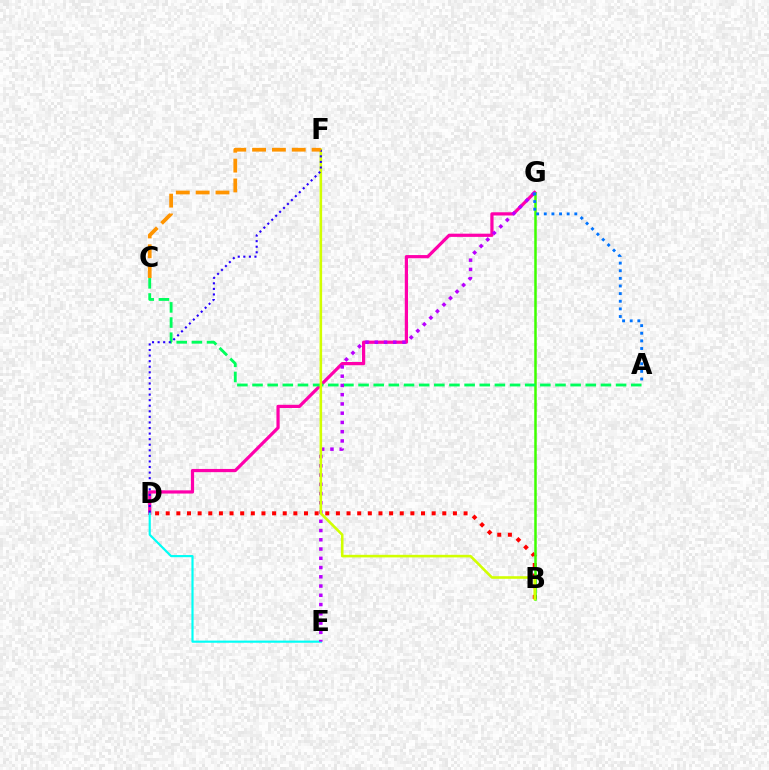{('B', 'D'): [{'color': '#ff0000', 'line_style': 'dotted', 'thickness': 2.89}], ('D', 'G'): [{'color': '#ff00ac', 'line_style': 'solid', 'thickness': 2.31}], ('B', 'G'): [{'color': '#3dff00', 'line_style': 'solid', 'thickness': 1.8}], ('D', 'E'): [{'color': '#00fff6', 'line_style': 'solid', 'thickness': 1.56}], ('A', 'C'): [{'color': '#00ff5c', 'line_style': 'dashed', 'thickness': 2.06}], ('E', 'G'): [{'color': '#b900ff', 'line_style': 'dotted', 'thickness': 2.51}], ('B', 'F'): [{'color': '#d1ff00', 'line_style': 'solid', 'thickness': 1.86}], ('D', 'F'): [{'color': '#2500ff', 'line_style': 'dotted', 'thickness': 1.51}], ('A', 'G'): [{'color': '#0074ff', 'line_style': 'dotted', 'thickness': 2.07}], ('C', 'F'): [{'color': '#ff9400', 'line_style': 'dashed', 'thickness': 2.7}]}